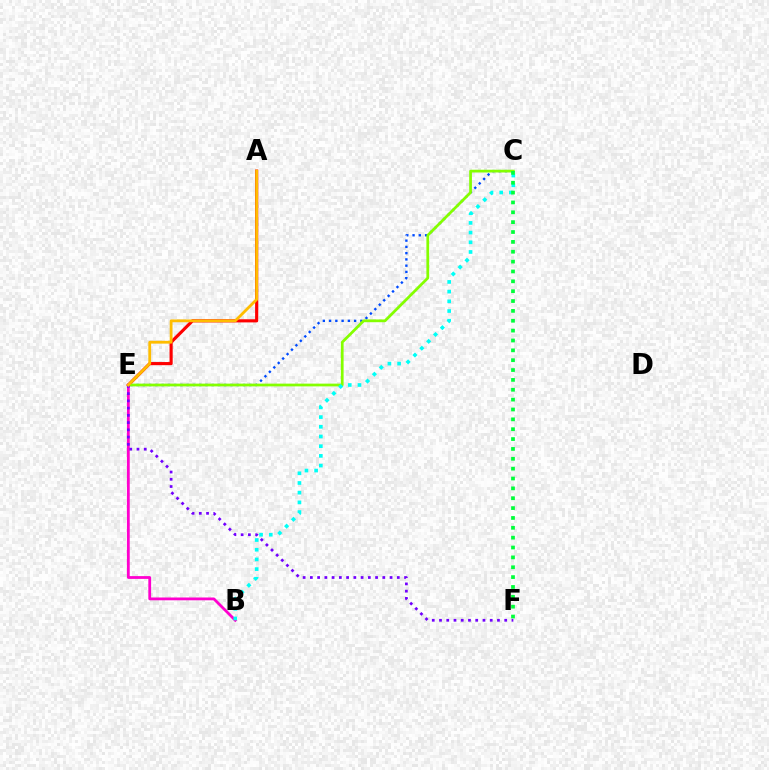{('C', 'E'): [{'color': '#004bff', 'line_style': 'dotted', 'thickness': 1.7}, {'color': '#84ff00', 'line_style': 'solid', 'thickness': 1.98}], ('A', 'E'): [{'color': '#ff0000', 'line_style': 'solid', 'thickness': 2.26}, {'color': '#ffbd00', 'line_style': 'solid', 'thickness': 2.02}], ('B', 'E'): [{'color': '#ff00cf', 'line_style': 'solid', 'thickness': 2.01}], ('B', 'C'): [{'color': '#00fff6', 'line_style': 'dotted', 'thickness': 2.64}], ('C', 'F'): [{'color': '#00ff39', 'line_style': 'dotted', 'thickness': 2.68}], ('E', 'F'): [{'color': '#7200ff', 'line_style': 'dotted', 'thickness': 1.97}]}